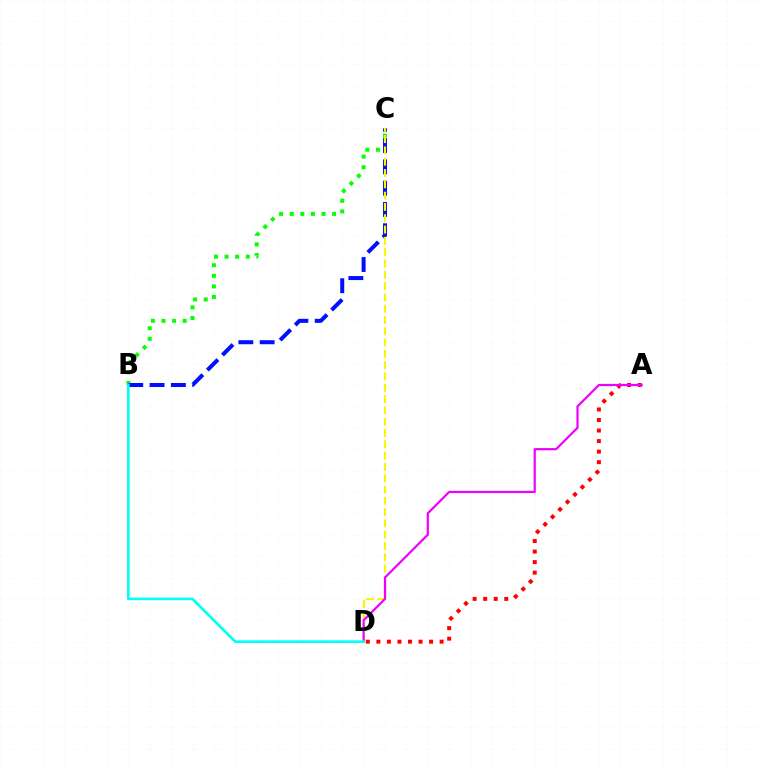{('B', 'C'): [{'color': '#08ff00', 'line_style': 'dotted', 'thickness': 2.88}, {'color': '#0010ff', 'line_style': 'dashed', 'thickness': 2.89}], ('C', 'D'): [{'color': '#fcf500', 'line_style': 'dashed', 'thickness': 1.54}], ('A', 'D'): [{'color': '#ff0000', 'line_style': 'dotted', 'thickness': 2.86}, {'color': '#ee00ff', 'line_style': 'solid', 'thickness': 1.58}], ('B', 'D'): [{'color': '#00fff6', 'line_style': 'solid', 'thickness': 1.89}]}